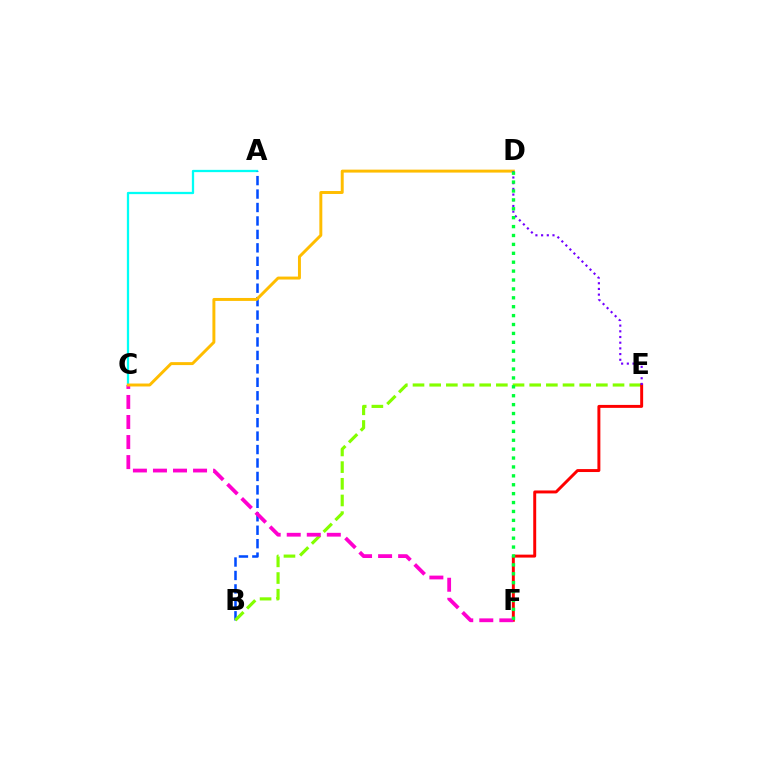{('A', 'C'): [{'color': '#00fff6', 'line_style': 'solid', 'thickness': 1.64}], ('A', 'B'): [{'color': '#004bff', 'line_style': 'dashed', 'thickness': 1.83}], ('B', 'E'): [{'color': '#84ff00', 'line_style': 'dashed', 'thickness': 2.26}], ('E', 'F'): [{'color': '#ff0000', 'line_style': 'solid', 'thickness': 2.12}], ('C', 'F'): [{'color': '#ff00cf', 'line_style': 'dashed', 'thickness': 2.72}], ('C', 'D'): [{'color': '#ffbd00', 'line_style': 'solid', 'thickness': 2.13}], ('D', 'E'): [{'color': '#7200ff', 'line_style': 'dotted', 'thickness': 1.55}], ('D', 'F'): [{'color': '#00ff39', 'line_style': 'dotted', 'thickness': 2.42}]}